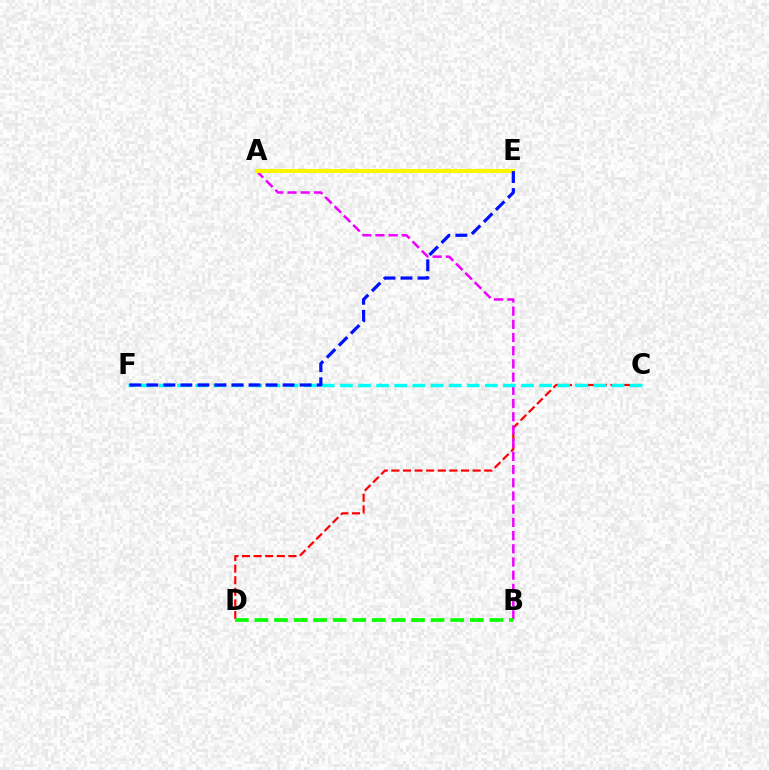{('C', 'D'): [{'color': '#ff0000', 'line_style': 'dashed', 'thickness': 1.58}], ('A', 'B'): [{'color': '#ee00ff', 'line_style': 'dashed', 'thickness': 1.79}], ('A', 'E'): [{'color': '#fcf500', 'line_style': 'solid', 'thickness': 2.95}], ('C', 'F'): [{'color': '#00fff6', 'line_style': 'dashed', 'thickness': 2.46}], ('E', 'F'): [{'color': '#0010ff', 'line_style': 'dashed', 'thickness': 2.31}], ('B', 'D'): [{'color': '#08ff00', 'line_style': 'dashed', 'thickness': 2.66}]}